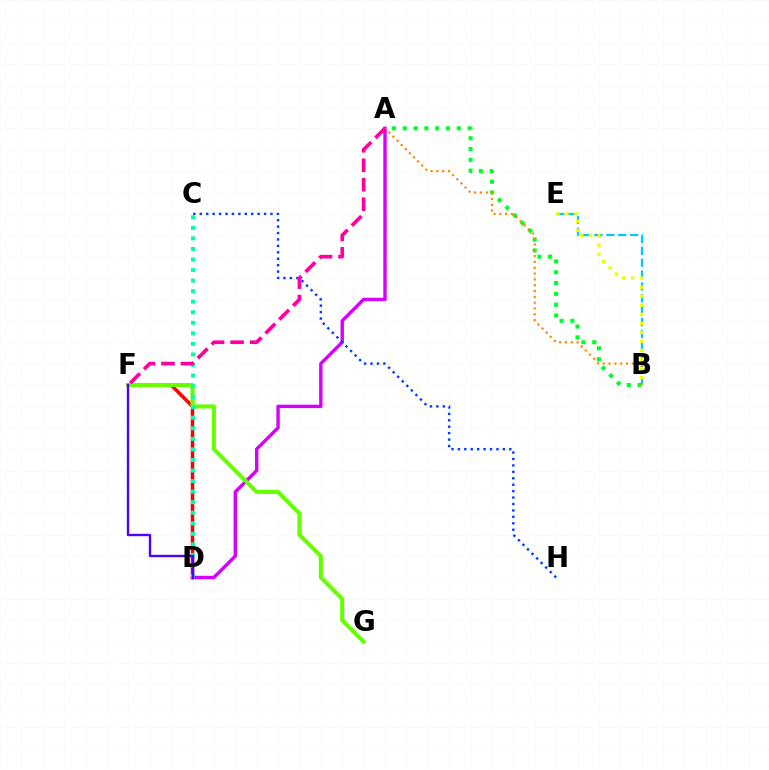{('A', 'B'): [{'color': '#00ff27', 'line_style': 'dotted', 'thickness': 2.94}, {'color': '#ff8800', 'line_style': 'dotted', 'thickness': 1.58}], ('D', 'F'): [{'color': '#ff0000', 'line_style': 'solid', 'thickness': 2.51}, {'color': '#4f00ff', 'line_style': 'solid', 'thickness': 1.71}], ('A', 'D'): [{'color': '#d600ff', 'line_style': 'solid', 'thickness': 2.45}], ('F', 'G'): [{'color': '#66ff00', 'line_style': 'solid', 'thickness': 2.92}], ('B', 'E'): [{'color': '#00c7ff', 'line_style': 'dashed', 'thickness': 1.61}, {'color': '#eeff00', 'line_style': 'dotted', 'thickness': 2.46}], ('C', 'H'): [{'color': '#003fff', 'line_style': 'dotted', 'thickness': 1.75}], ('C', 'D'): [{'color': '#00ffaf', 'line_style': 'dotted', 'thickness': 2.87}], ('A', 'F'): [{'color': '#ff00a0', 'line_style': 'dashed', 'thickness': 2.65}]}